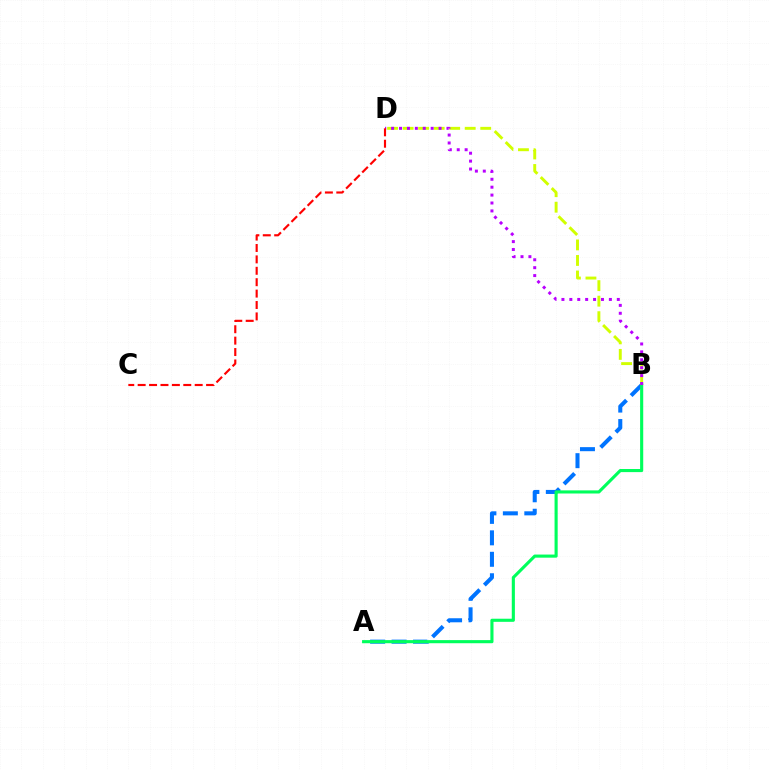{('A', 'B'): [{'color': '#0074ff', 'line_style': 'dashed', 'thickness': 2.91}, {'color': '#00ff5c', 'line_style': 'solid', 'thickness': 2.24}], ('B', 'D'): [{'color': '#d1ff00', 'line_style': 'dashed', 'thickness': 2.11}, {'color': '#b900ff', 'line_style': 'dotted', 'thickness': 2.15}], ('C', 'D'): [{'color': '#ff0000', 'line_style': 'dashed', 'thickness': 1.55}]}